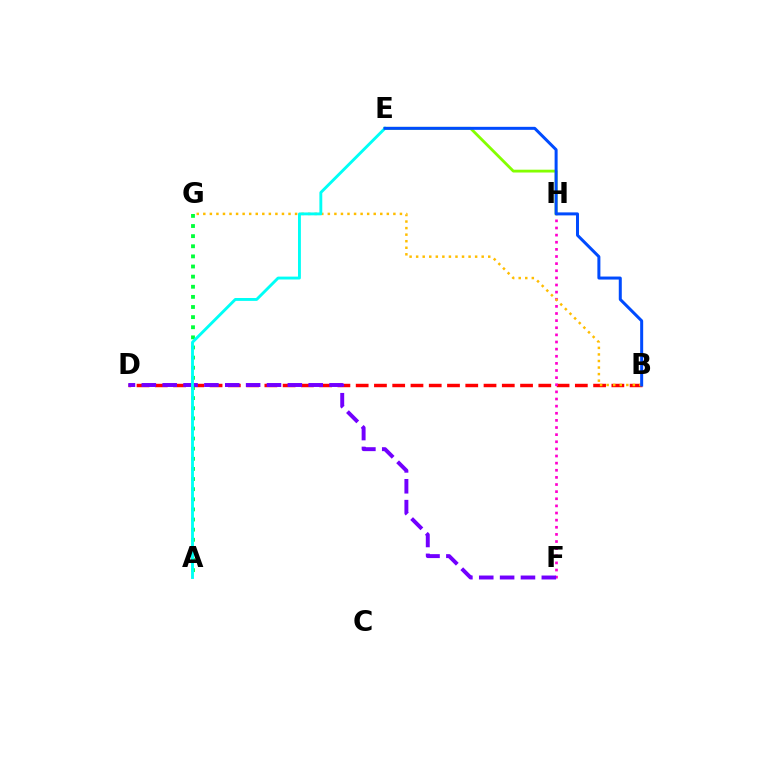{('E', 'H'): [{'color': '#84ff00', 'line_style': 'solid', 'thickness': 2.02}], ('B', 'D'): [{'color': '#ff0000', 'line_style': 'dashed', 'thickness': 2.48}], ('F', 'H'): [{'color': '#ff00cf', 'line_style': 'dotted', 'thickness': 1.94}], ('A', 'G'): [{'color': '#00ff39', 'line_style': 'dotted', 'thickness': 2.75}], ('D', 'F'): [{'color': '#7200ff', 'line_style': 'dashed', 'thickness': 2.83}], ('B', 'G'): [{'color': '#ffbd00', 'line_style': 'dotted', 'thickness': 1.78}], ('A', 'E'): [{'color': '#00fff6', 'line_style': 'solid', 'thickness': 2.08}], ('B', 'E'): [{'color': '#004bff', 'line_style': 'solid', 'thickness': 2.16}]}